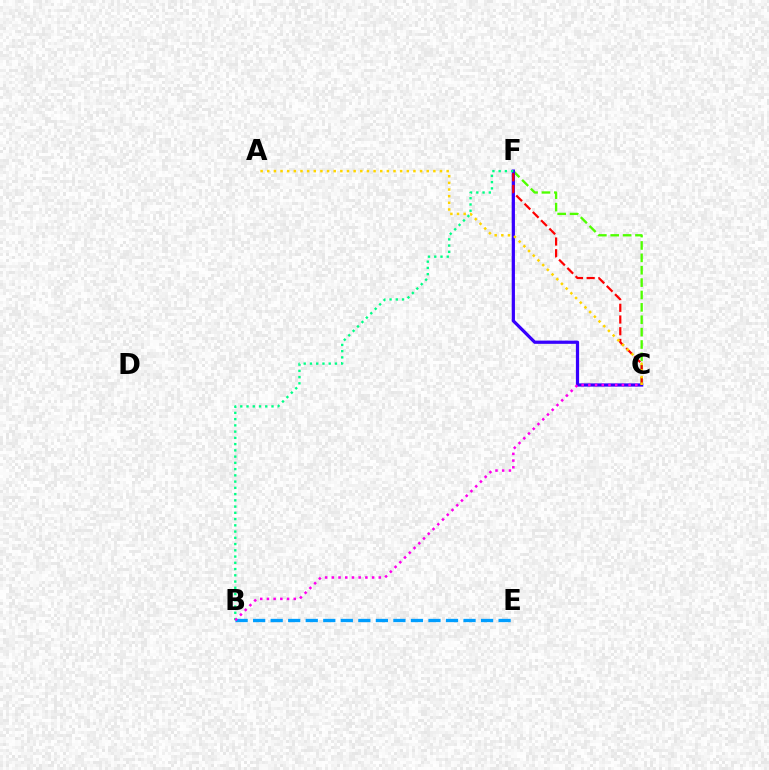{('C', 'F'): [{'color': '#4fff00', 'line_style': 'dashed', 'thickness': 1.68}, {'color': '#3700ff', 'line_style': 'solid', 'thickness': 2.32}, {'color': '#ff0000', 'line_style': 'dashed', 'thickness': 1.59}], ('B', 'F'): [{'color': '#00ff86', 'line_style': 'dotted', 'thickness': 1.7}], ('A', 'C'): [{'color': '#ffd500', 'line_style': 'dotted', 'thickness': 1.81}], ('B', 'E'): [{'color': '#009eff', 'line_style': 'dashed', 'thickness': 2.38}], ('B', 'C'): [{'color': '#ff00ed', 'line_style': 'dotted', 'thickness': 1.82}]}